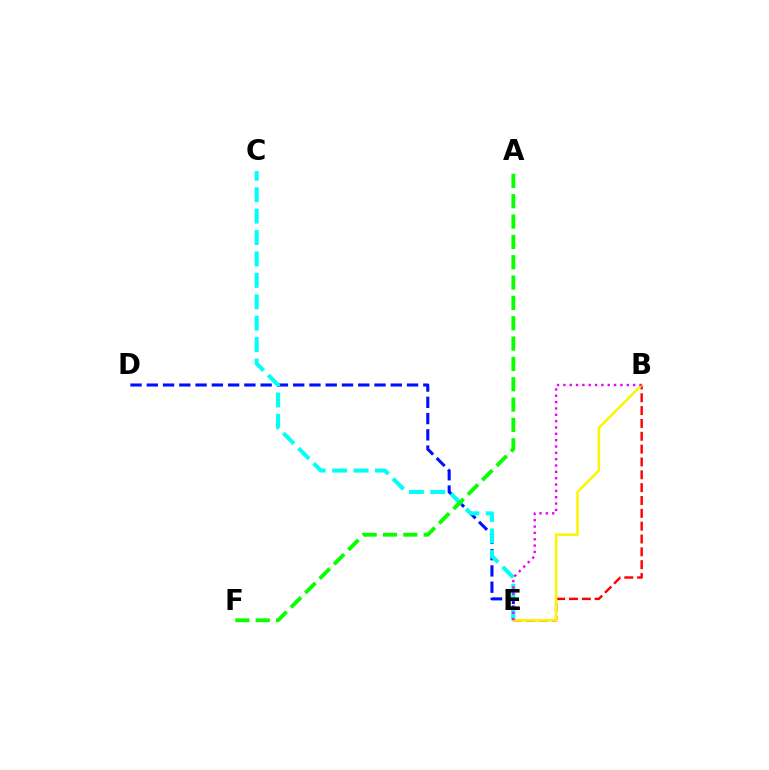{('B', 'E'): [{'color': '#ff0000', 'line_style': 'dashed', 'thickness': 1.74}, {'color': '#fcf500', 'line_style': 'solid', 'thickness': 1.8}, {'color': '#ee00ff', 'line_style': 'dotted', 'thickness': 1.72}], ('D', 'E'): [{'color': '#0010ff', 'line_style': 'dashed', 'thickness': 2.21}], ('C', 'E'): [{'color': '#00fff6', 'line_style': 'dashed', 'thickness': 2.91}], ('A', 'F'): [{'color': '#08ff00', 'line_style': 'dashed', 'thickness': 2.76}]}